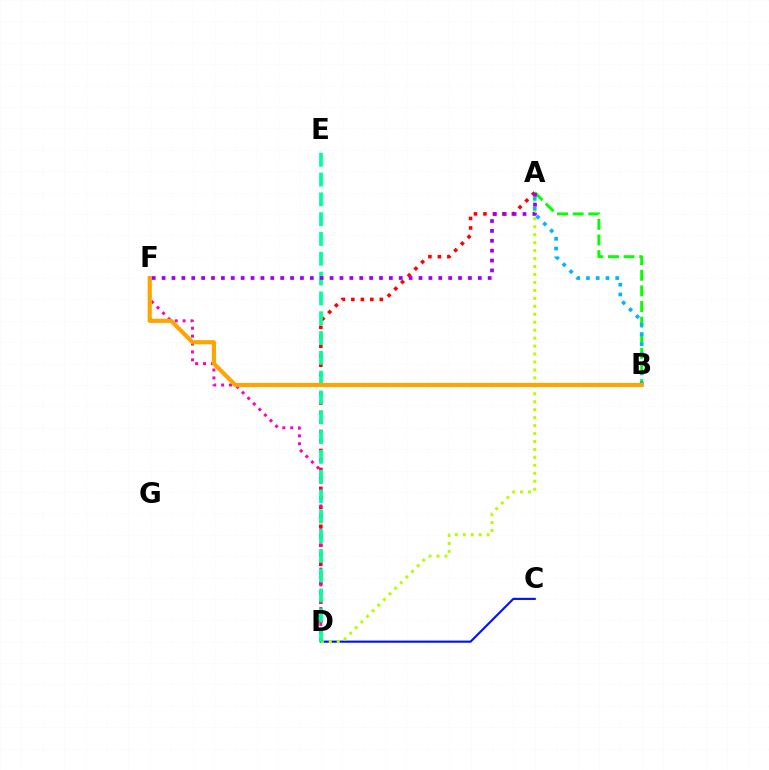{('A', 'B'): [{'color': '#08ff00', 'line_style': 'dashed', 'thickness': 2.12}, {'color': '#00b5ff', 'line_style': 'dotted', 'thickness': 2.65}], ('C', 'D'): [{'color': '#0010ff', 'line_style': 'solid', 'thickness': 1.53}], ('A', 'D'): [{'color': '#b3ff00', 'line_style': 'dotted', 'thickness': 2.16}, {'color': '#ff0000', 'line_style': 'dotted', 'thickness': 2.57}], ('D', 'F'): [{'color': '#ff00bd', 'line_style': 'dotted', 'thickness': 2.15}], ('D', 'E'): [{'color': '#00ff9d', 'line_style': 'dashed', 'thickness': 2.69}], ('B', 'F'): [{'color': '#ffa500', 'line_style': 'solid', 'thickness': 3.0}], ('A', 'F'): [{'color': '#9b00ff', 'line_style': 'dotted', 'thickness': 2.68}]}